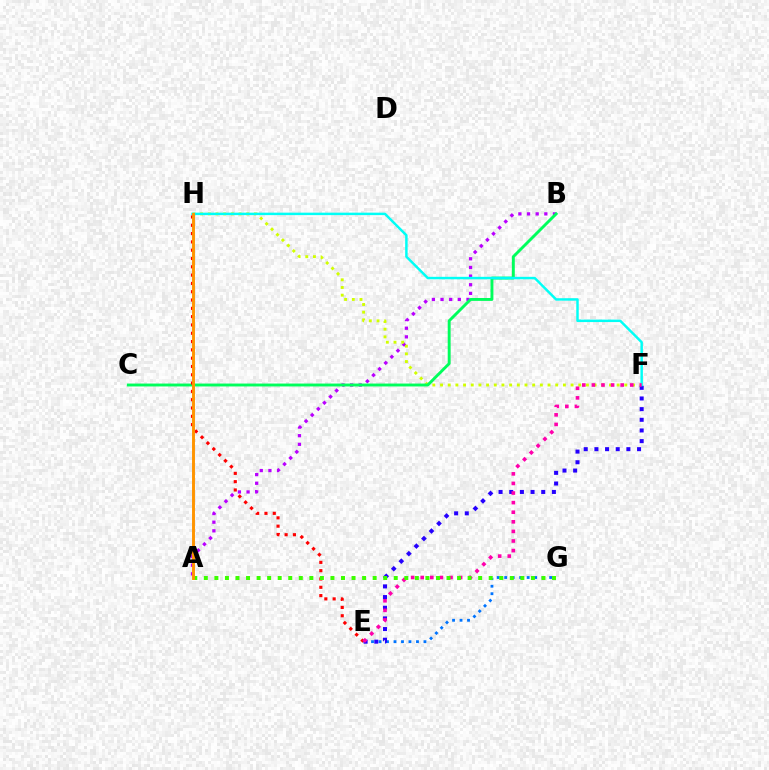{('A', 'B'): [{'color': '#b900ff', 'line_style': 'dotted', 'thickness': 2.35}], ('F', 'H'): [{'color': '#d1ff00', 'line_style': 'dotted', 'thickness': 2.09}, {'color': '#00fff6', 'line_style': 'solid', 'thickness': 1.77}], ('E', 'G'): [{'color': '#0074ff', 'line_style': 'dotted', 'thickness': 2.04}], ('B', 'C'): [{'color': '#00ff5c', 'line_style': 'solid', 'thickness': 2.09}], ('E', 'H'): [{'color': '#ff0000', 'line_style': 'dotted', 'thickness': 2.26}], ('E', 'F'): [{'color': '#2500ff', 'line_style': 'dotted', 'thickness': 2.9}, {'color': '#ff00ac', 'line_style': 'dotted', 'thickness': 2.61}], ('A', 'G'): [{'color': '#3dff00', 'line_style': 'dotted', 'thickness': 2.87}], ('A', 'H'): [{'color': '#ff9400', 'line_style': 'solid', 'thickness': 2.1}]}